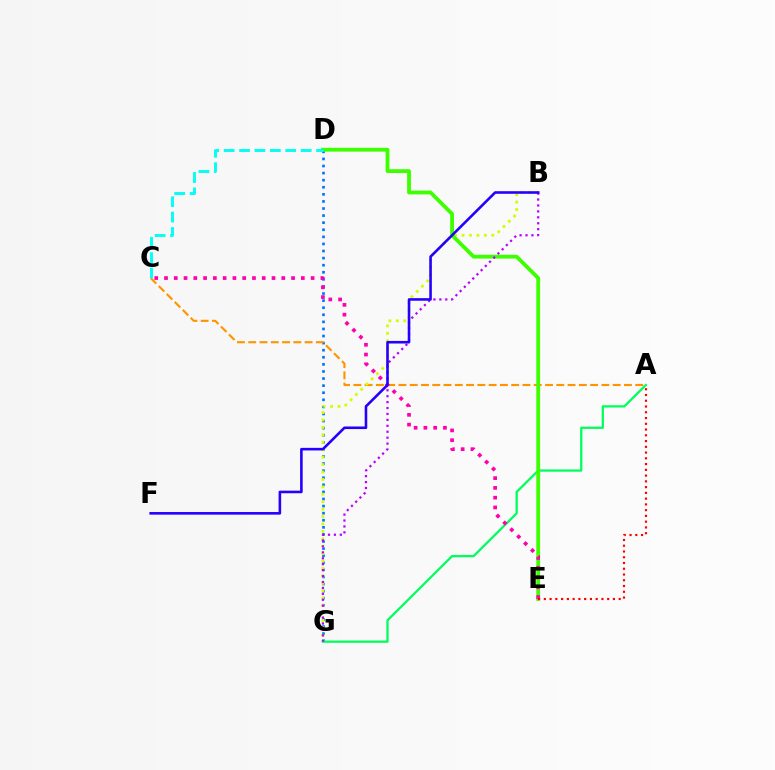{('D', 'G'): [{'color': '#0074ff', 'line_style': 'dotted', 'thickness': 1.92}], ('A', 'C'): [{'color': '#ff9400', 'line_style': 'dashed', 'thickness': 1.53}], ('B', 'G'): [{'color': '#d1ff00', 'line_style': 'dotted', 'thickness': 2.02}, {'color': '#b900ff', 'line_style': 'dotted', 'thickness': 1.61}], ('A', 'G'): [{'color': '#00ff5c', 'line_style': 'solid', 'thickness': 1.64}], ('D', 'E'): [{'color': '#3dff00', 'line_style': 'solid', 'thickness': 2.73}], ('C', 'D'): [{'color': '#00fff6', 'line_style': 'dashed', 'thickness': 2.09}], ('C', 'E'): [{'color': '#ff00ac', 'line_style': 'dotted', 'thickness': 2.66}], ('A', 'E'): [{'color': '#ff0000', 'line_style': 'dotted', 'thickness': 1.56}], ('B', 'F'): [{'color': '#2500ff', 'line_style': 'solid', 'thickness': 1.87}]}